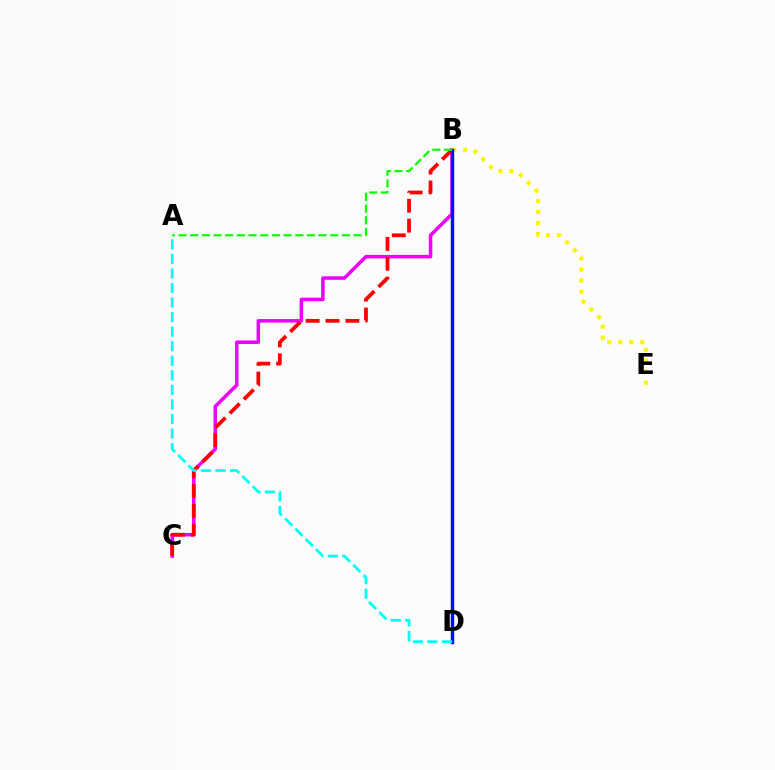{('B', 'C'): [{'color': '#ee00ff', 'line_style': 'solid', 'thickness': 2.53}, {'color': '#ff0000', 'line_style': 'dashed', 'thickness': 2.7}], ('B', 'E'): [{'color': '#fcf500', 'line_style': 'dotted', 'thickness': 2.99}], ('B', 'D'): [{'color': '#0010ff', 'line_style': 'solid', 'thickness': 2.47}], ('A', 'D'): [{'color': '#00fff6', 'line_style': 'dashed', 'thickness': 1.98}], ('A', 'B'): [{'color': '#08ff00', 'line_style': 'dashed', 'thickness': 1.59}]}